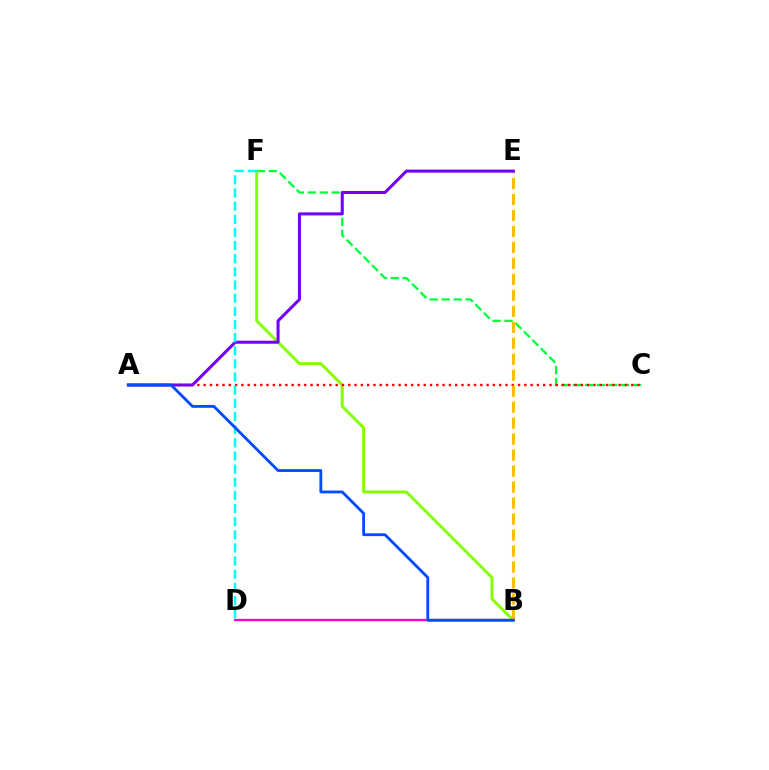{('C', 'F'): [{'color': '#00ff39', 'line_style': 'dashed', 'thickness': 1.62}], ('B', 'F'): [{'color': '#84ff00', 'line_style': 'solid', 'thickness': 2.1}], ('A', 'C'): [{'color': '#ff0000', 'line_style': 'dotted', 'thickness': 1.71}], ('B', 'E'): [{'color': '#ffbd00', 'line_style': 'dashed', 'thickness': 2.17}], ('A', 'E'): [{'color': '#7200ff', 'line_style': 'solid', 'thickness': 2.19}], ('B', 'D'): [{'color': '#ff00cf', 'line_style': 'solid', 'thickness': 1.65}], ('D', 'F'): [{'color': '#00fff6', 'line_style': 'dashed', 'thickness': 1.79}], ('A', 'B'): [{'color': '#004bff', 'line_style': 'solid', 'thickness': 2.03}]}